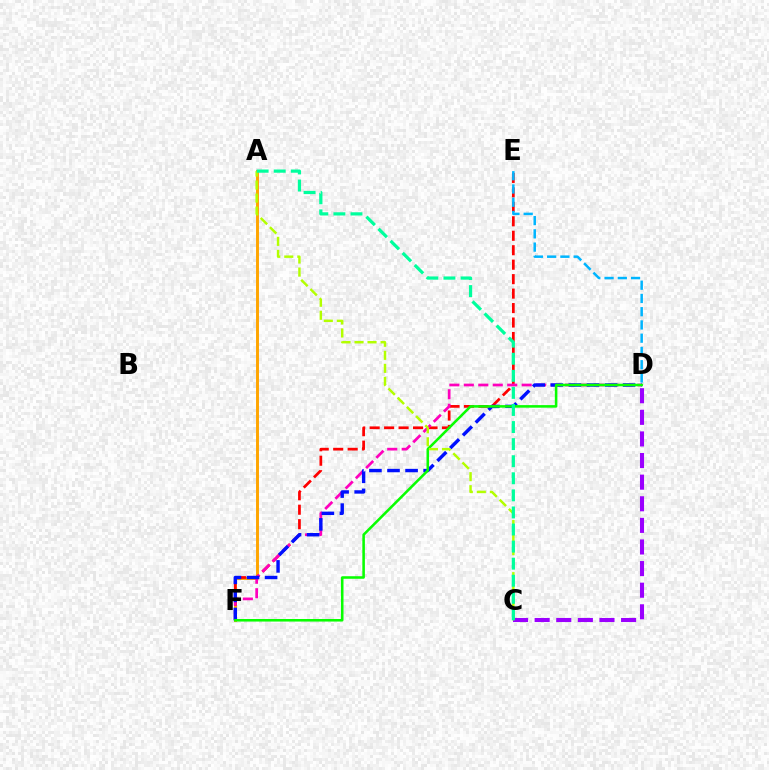{('A', 'F'): [{'color': '#ffa500', 'line_style': 'solid', 'thickness': 2.12}], ('E', 'F'): [{'color': '#ff0000', 'line_style': 'dashed', 'thickness': 1.96}], ('D', 'F'): [{'color': '#ff00bd', 'line_style': 'dashed', 'thickness': 1.96}, {'color': '#0010ff', 'line_style': 'dashed', 'thickness': 2.45}, {'color': '#08ff00', 'line_style': 'solid', 'thickness': 1.84}], ('C', 'D'): [{'color': '#9b00ff', 'line_style': 'dashed', 'thickness': 2.94}], ('A', 'C'): [{'color': '#b3ff00', 'line_style': 'dashed', 'thickness': 1.77}, {'color': '#00ff9d', 'line_style': 'dashed', 'thickness': 2.32}], ('D', 'E'): [{'color': '#00b5ff', 'line_style': 'dashed', 'thickness': 1.8}]}